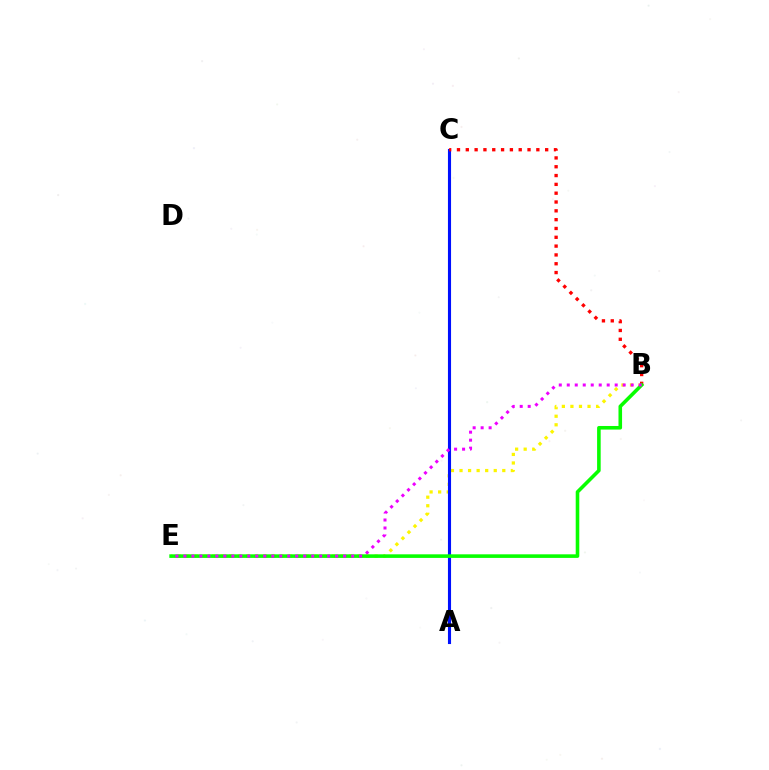{('B', 'E'): [{'color': '#fcf500', 'line_style': 'dotted', 'thickness': 2.32}, {'color': '#08ff00', 'line_style': 'solid', 'thickness': 2.58}, {'color': '#ee00ff', 'line_style': 'dotted', 'thickness': 2.17}], ('A', 'C'): [{'color': '#00fff6', 'line_style': 'solid', 'thickness': 2.09}, {'color': '#0010ff', 'line_style': 'solid', 'thickness': 2.23}], ('B', 'C'): [{'color': '#ff0000', 'line_style': 'dotted', 'thickness': 2.4}]}